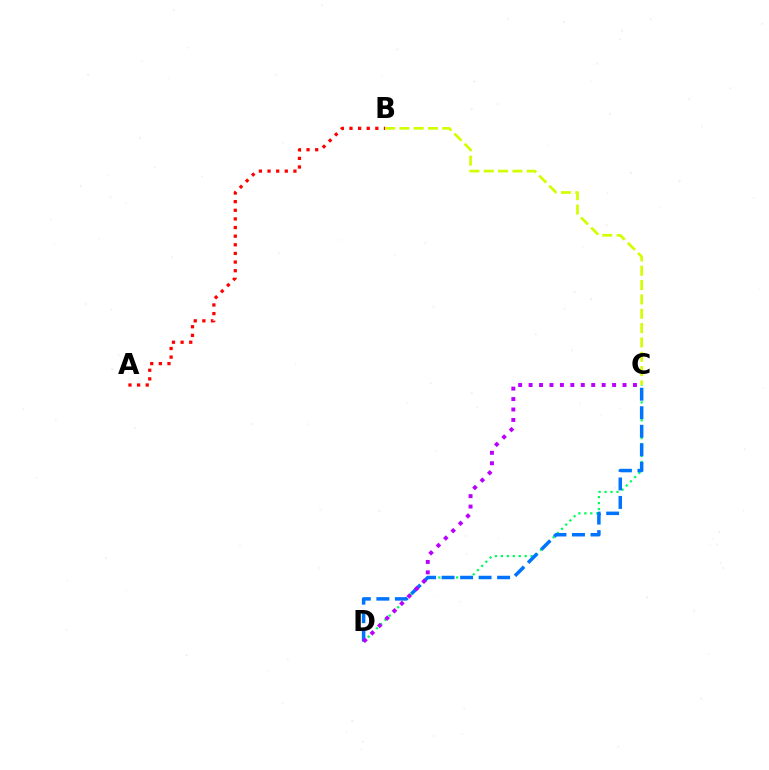{('B', 'C'): [{'color': '#d1ff00', 'line_style': 'dashed', 'thickness': 1.95}], ('C', 'D'): [{'color': '#00ff5c', 'line_style': 'dotted', 'thickness': 1.62}, {'color': '#0074ff', 'line_style': 'dashed', 'thickness': 2.52}, {'color': '#b900ff', 'line_style': 'dotted', 'thickness': 2.84}], ('A', 'B'): [{'color': '#ff0000', 'line_style': 'dotted', 'thickness': 2.34}]}